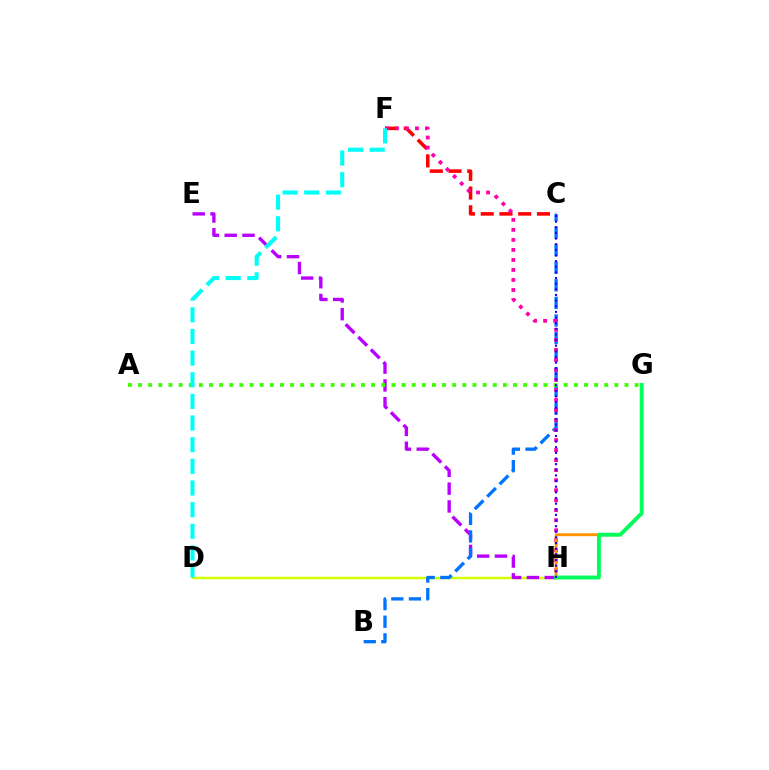{('C', 'F'): [{'color': '#ff0000', 'line_style': 'dashed', 'thickness': 2.55}], ('D', 'H'): [{'color': '#d1ff00', 'line_style': 'solid', 'thickness': 1.77}], ('E', 'H'): [{'color': '#b900ff', 'line_style': 'dashed', 'thickness': 2.42}], ('B', 'C'): [{'color': '#0074ff', 'line_style': 'dashed', 'thickness': 2.39}], ('F', 'H'): [{'color': '#ff00ac', 'line_style': 'dotted', 'thickness': 2.72}], ('A', 'G'): [{'color': '#3dff00', 'line_style': 'dotted', 'thickness': 2.75}], ('G', 'H'): [{'color': '#ff9400', 'line_style': 'solid', 'thickness': 2.07}, {'color': '#00ff5c', 'line_style': 'solid', 'thickness': 2.8}], ('D', 'F'): [{'color': '#00fff6', 'line_style': 'dashed', 'thickness': 2.94}], ('C', 'H'): [{'color': '#2500ff', 'line_style': 'dotted', 'thickness': 1.53}]}